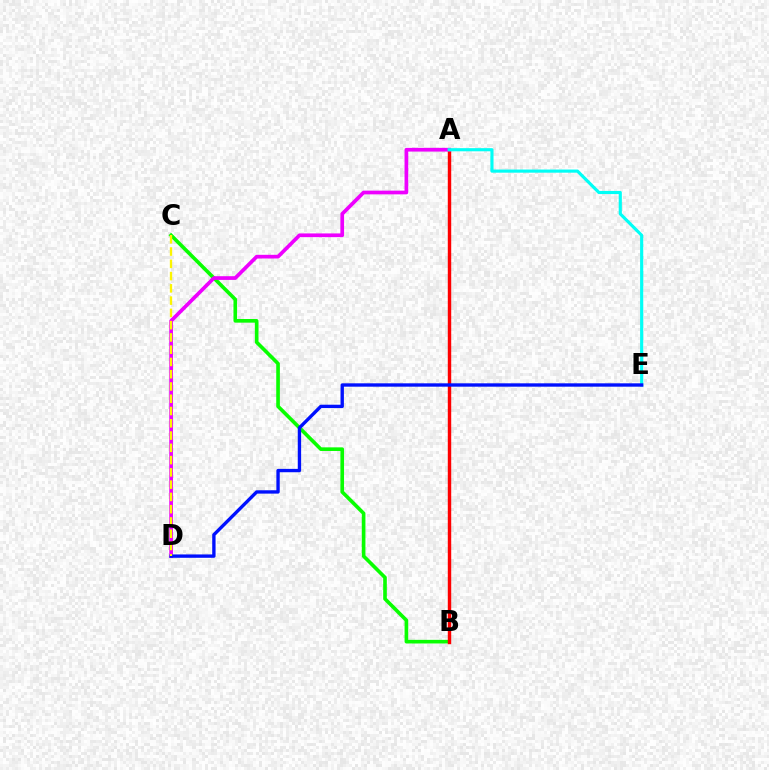{('B', 'C'): [{'color': '#08ff00', 'line_style': 'solid', 'thickness': 2.62}], ('A', 'B'): [{'color': '#ff0000', 'line_style': 'solid', 'thickness': 2.46}], ('A', 'D'): [{'color': '#ee00ff', 'line_style': 'solid', 'thickness': 2.67}], ('A', 'E'): [{'color': '#00fff6', 'line_style': 'solid', 'thickness': 2.26}], ('D', 'E'): [{'color': '#0010ff', 'line_style': 'solid', 'thickness': 2.42}], ('C', 'D'): [{'color': '#fcf500', 'line_style': 'dashed', 'thickness': 1.67}]}